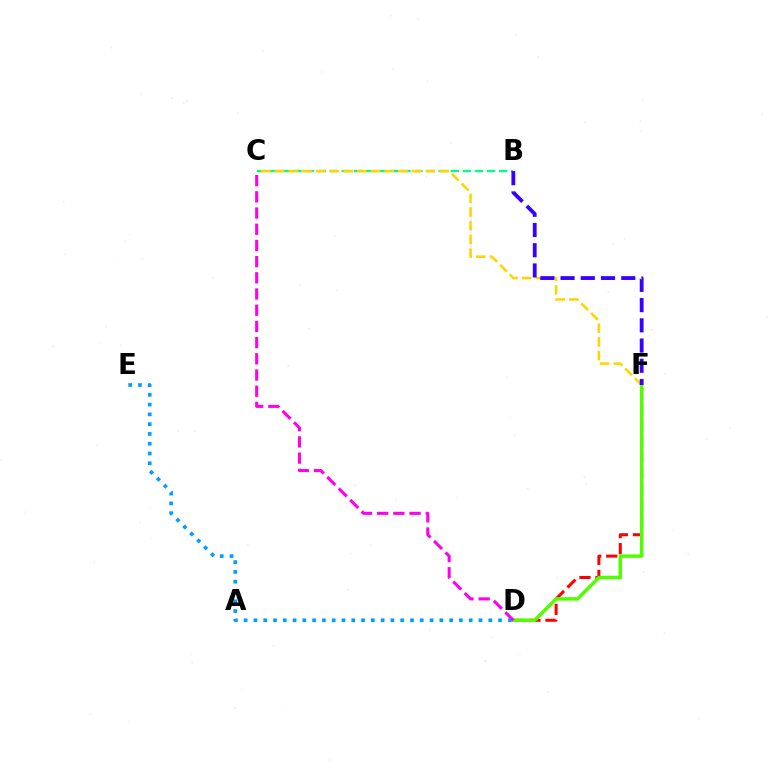{('D', 'F'): [{'color': '#ff0000', 'line_style': 'dashed', 'thickness': 2.18}, {'color': '#4fff00', 'line_style': 'solid', 'thickness': 2.51}], ('B', 'C'): [{'color': '#00ff86', 'line_style': 'dashed', 'thickness': 1.64}], ('C', 'F'): [{'color': '#ffd500', 'line_style': 'dashed', 'thickness': 1.86}], ('D', 'E'): [{'color': '#009eff', 'line_style': 'dotted', 'thickness': 2.66}], ('B', 'F'): [{'color': '#3700ff', 'line_style': 'dashed', 'thickness': 2.75}], ('C', 'D'): [{'color': '#ff00ed', 'line_style': 'dashed', 'thickness': 2.2}]}